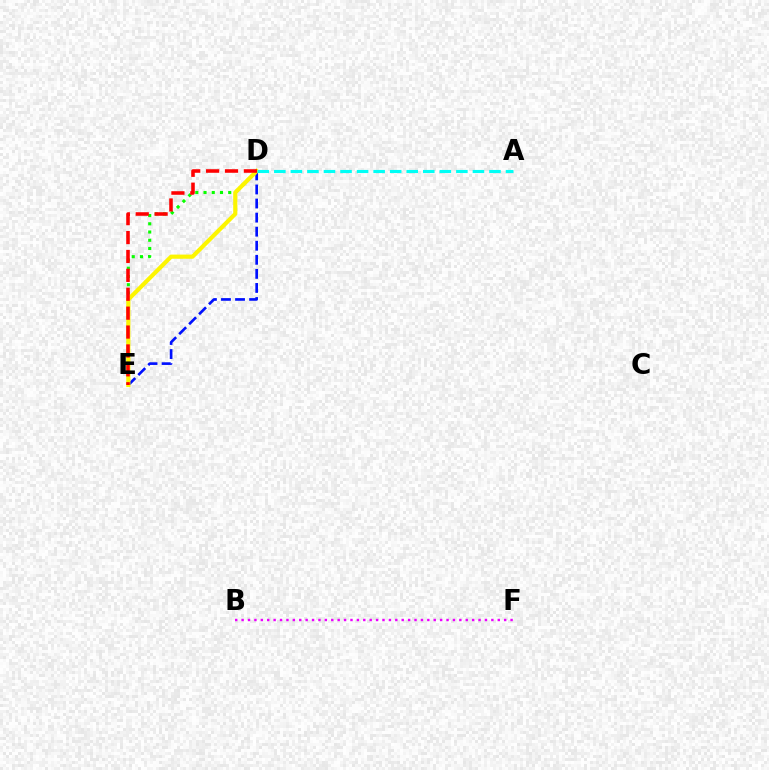{('D', 'E'): [{'color': '#08ff00', 'line_style': 'dotted', 'thickness': 2.24}, {'color': '#0010ff', 'line_style': 'dashed', 'thickness': 1.91}, {'color': '#fcf500', 'line_style': 'solid', 'thickness': 3.0}, {'color': '#ff0000', 'line_style': 'dashed', 'thickness': 2.57}], ('B', 'F'): [{'color': '#ee00ff', 'line_style': 'dotted', 'thickness': 1.74}], ('A', 'D'): [{'color': '#00fff6', 'line_style': 'dashed', 'thickness': 2.25}]}